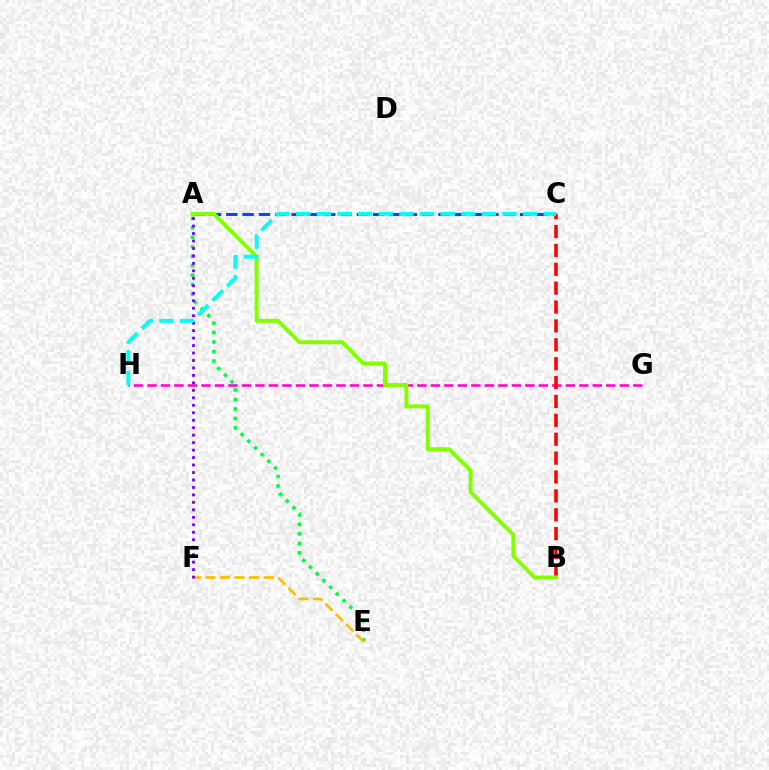{('A', 'C'): [{'color': '#004bff', 'line_style': 'dashed', 'thickness': 2.22}], ('G', 'H'): [{'color': '#ff00cf', 'line_style': 'dashed', 'thickness': 1.83}], ('B', 'C'): [{'color': '#ff0000', 'line_style': 'dashed', 'thickness': 2.57}], ('A', 'E'): [{'color': '#00ff39', 'line_style': 'dotted', 'thickness': 2.57}], ('E', 'F'): [{'color': '#ffbd00', 'line_style': 'dashed', 'thickness': 1.98}], ('A', 'B'): [{'color': '#84ff00', 'line_style': 'solid', 'thickness': 2.85}], ('A', 'F'): [{'color': '#7200ff', 'line_style': 'dotted', 'thickness': 2.03}], ('C', 'H'): [{'color': '#00fff6', 'line_style': 'dashed', 'thickness': 2.8}]}